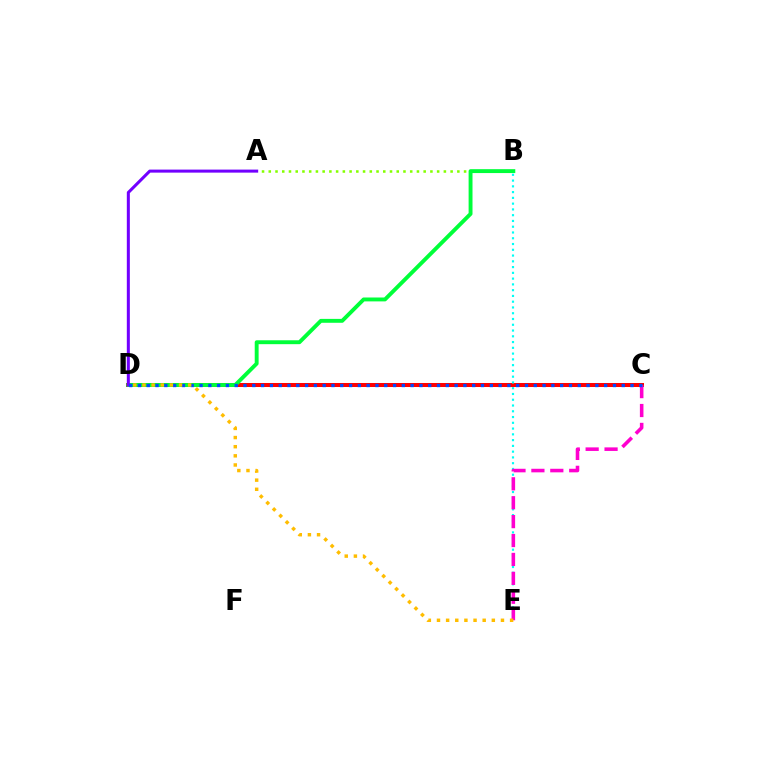{('C', 'D'): [{'color': '#ff0000', 'line_style': 'solid', 'thickness': 2.88}, {'color': '#004bff', 'line_style': 'dotted', 'thickness': 2.39}], ('A', 'B'): [{'color': '#84ff00', 'line_style': 'dotted', 'thickness': 1.83}], ('B', 'D'): [{'color': '#00ff39', 'line_style': 'solid', 'thickness': 2.81}], ('B', 'E'): [{'color': '#00fff6', 'line_style': 'dotted', 'thickness': 1.57}], ('A', 'D'): [{'color': '#7200ff', 'line_style': 'solid', 'thickness': 2.19}], ('C', 'E'): [{'color': '#ff00cf', 'line_style': 'dashed', 'thickness': 2.57}], ('D', 'E'): [{'color': '#ffbd00', 'line_style': 'dotted', 'thickness': 2.48}]}